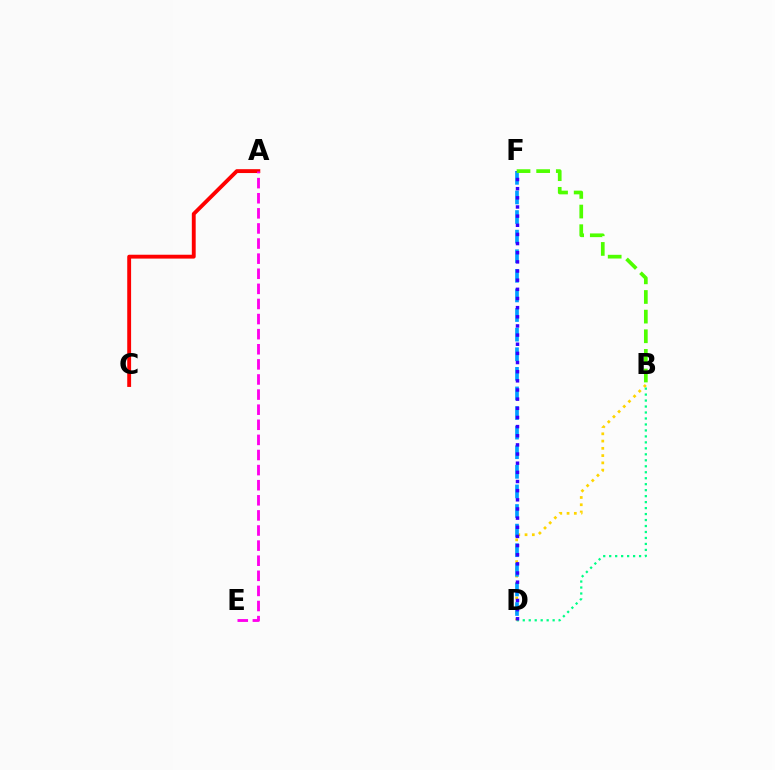{('B', 'D'): [{'color': '#00ff86', 'line_style': 'dotted', 'thickness': 1.62}, {'color': '#ffd500', 'line_style': 'dotted', 'thickness': 1.97}], ('D', 'F'): [{'color': '#009eff', 'line_style': 'dashed', 'thickness': 2.66}, {'color': '#3700ff', 'line_style': 'dotted', 'thickness': 2.49}], ('A', 'C'): [{'color': '#ff0000', 'line_style': 'solid', 'thickness': 2.78}], ('A', 'E'): [{'color': '#ff00ed', 'line_style': 'dashed', 'thickness': 2.05}], ('B', 'F'): [{'color': '#4fff00', 'line_style': 'dashed', 'thickness': 2.67}]}